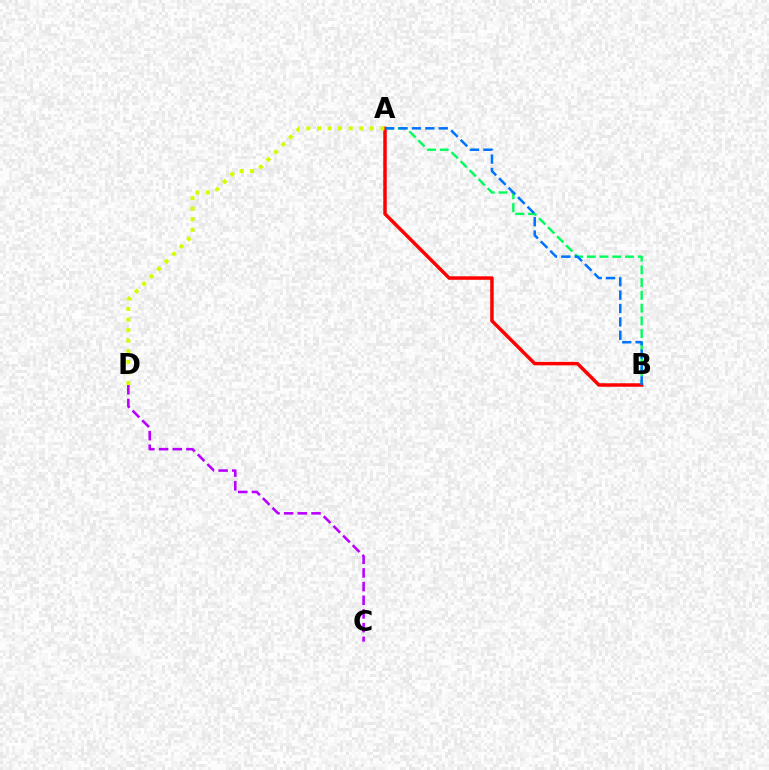{('A', 'B'): [{'color': '#00ff5c', 'line_style': 'dashed', 'thickness': 1.73}, {'color': '#ff0000', 'line_style': 'solid', 'thickness': 2.5}, {'color': '#0074ff', 'line_style': 'dashed', 'thickness': 1.82}], ('C', 'D'): [{'color': '#b900ff', 'line_style': 'dashed', 'thickness': 1.86}], ('A', 'D'): [{'color': '#d1ff00', 'line_style': 'dotted', 'thickness': 2.87}]}